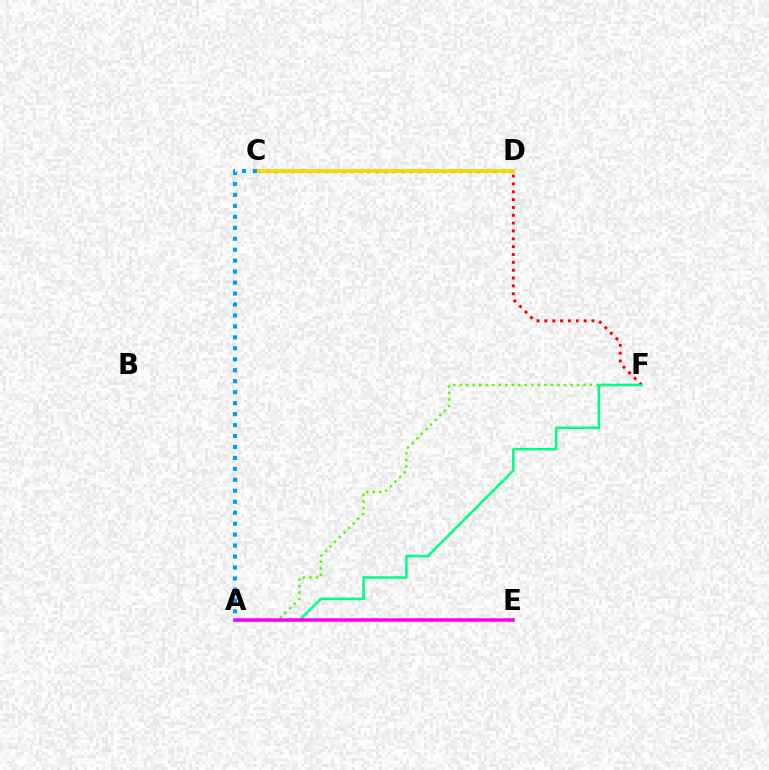{('C', 'D'): [{'color': '#3700ff', 'line_style': 'dotted', 'thickness': 2.28}, {'color': '#ffd500', 'line_style': 'solid', 'thickness': 2.72}], ('D', 'F'): [{'color': '#ff0000', 'line_style': 'dotted', 'thickness': 2.13}], ('A', 'F'): [{'color': '#4fff00', 'line_style': 'dotted', 'thickness': 1.77}, {'color': '#00ff86', 'line_style': 'solid', 'thickness': 1.83}], ('A', 'E'): [{'color': '#ff00ed', 'line_style': 'solid', 'thickness': 2.55}], ('A', 'C'): [{'color': '#009eff', 'line_style': 'dotted', 'thickness': 2.98}]}